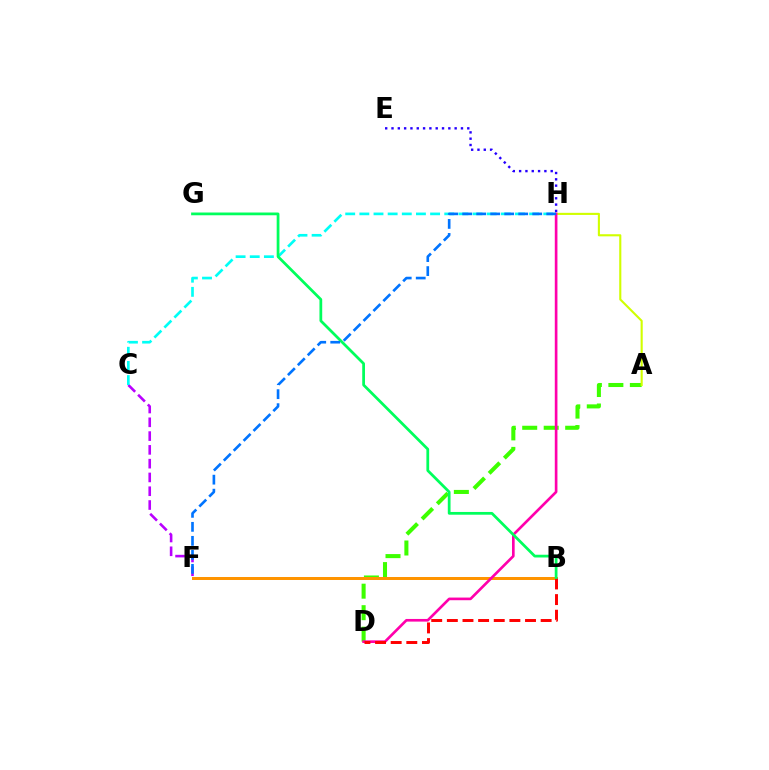{('C', 'F'): [{'color': '#b900ff', 'line_style': 'dashed', 'thickness': 1.87}], ('A', 'D'): [{'color': '#3dff00', 'line_style': 'dashed', 'thickness': 2.92}], ('C', 'H'): [{'color': '#00fff6', 'line_style': 'dashed', 'thickness': 1.92}], ('B', 'F'): [{'color': '#ff9400', 'line_style': 'solid', 'thickness': 2.15}], ('E', 'H'): [{'color': '#2500ff', 'line_style': 'dotted', 'thickness': 1.72}], ('A', 'H'): [{'color': '#d1ff00', 'line_style': 'solid', 'thickness': 1.52}], ('D', 'H'): [{'color': '#ff00ac', 'line_style': 'solid', 'thickness': 1.91}], ('B', 'D'): [{'color': '#ff0000', 'line_style': 'dashed', 'thickness': 2.12}], ('B', 'G'): [{'color': '#00ff5c', 'line_style': 'solid', 'thickness': 1.98}], ('F', 'H'): [{'color': '#0074ff', 'line_style': 'dashed', 'thickness': 1.9}]}